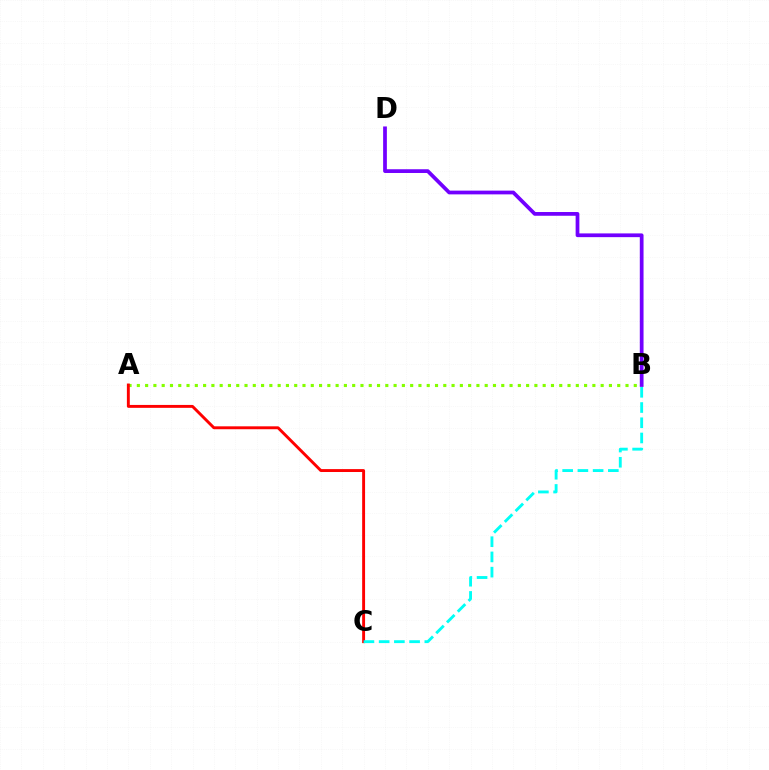{('A', 'B'): [{'color': '#84ff00', 'line_style': 'dotted', 'thickness': 2.25}], ('A', 'C'): [{'color': '#ff0000', 'line_style': 'solid', 'thickness': 2.09}], ('B', 'D'): [{'color': '#7200ff', 'line_style': 'solid', 'thickness': 2.69}], ('B', 'C'): [{'color': '#00fff6', 'line_style': 'dashed', 'thickness': 2.07}]}